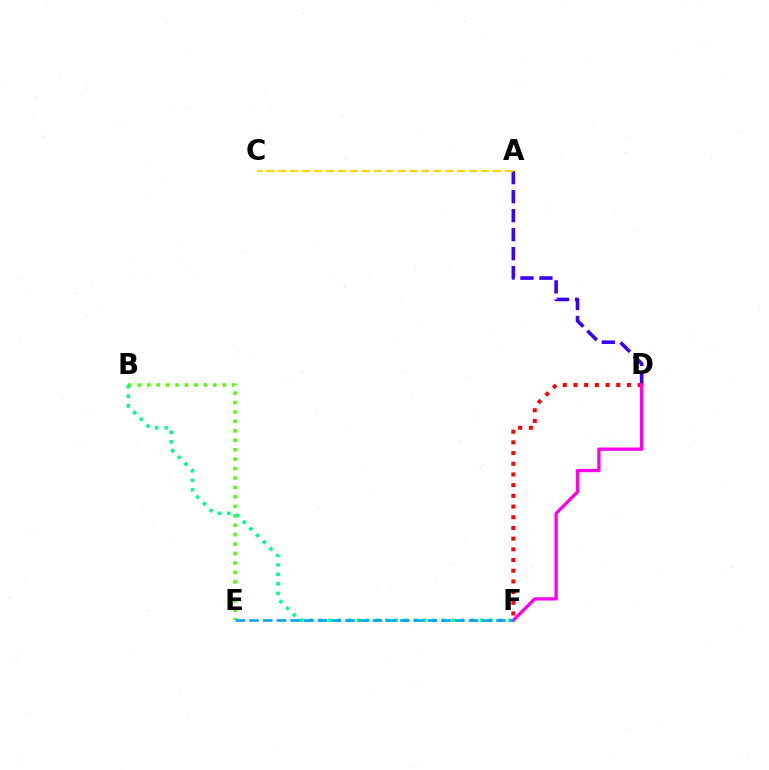{('A', 'D'): [{'color': '#3700ff', 'line_style': 'dashed', 'thickness': 2.58}], ('D', 'F'): [{'color': '#ff0000', 'line_style': 'dotted', 'thickness': 2.91}, {'color': '#ff00ed', 'line_style': 'solid', 'thickness': 2.38}], ('B', 'E'): [{'color': '#4fff00', 'line_style': 'dotted', 'thickness': 2.56}], ('B', 'F'): [{'color': '#00ff86', 'line_style': 'dotted', 'thickness': 2.57}], ('A', 'C'): [{'color': '#ffd500', 'line_style': 'dashed', 'thickness': 1.62}], ('E', 'F'): [{'color': '#009eff', 'line_style': 'dashed', 'thickness': 1.86}]}